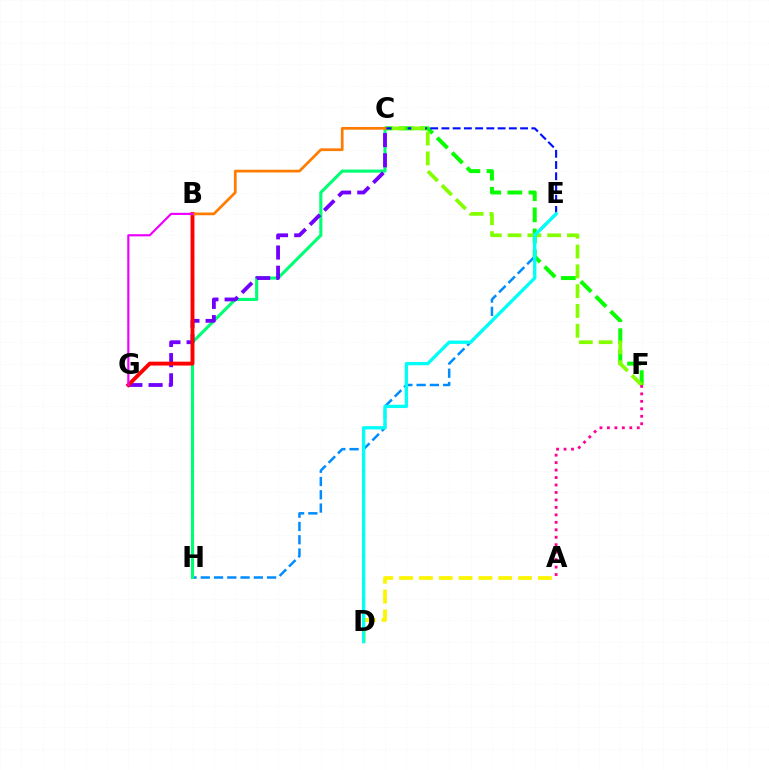{('E', 'H'): [{'color': '#008cff', 'line_style': 'dashed', 'thickness': 1.8}], ('C', 'F'): [{'color': '#08ff00', 'line_style': 'dashed', 'thickness': 2.87}, {'color': '#84ff00', 'line_style': 'dashed', 'thickness': 2.69}], ('C', 'H'): [{'color': '#00ff74', 'line_style': 'solid', 'thickness': 2.24}], ('C', 'G'): [{'color': '#7200ff', 'line_style': 'dashed', 'thickness': 2.74}], ('A', 'D'): [{'color': '#fcf500', 'line_style': 'dashed', 'thickness': 2.69}], ('C', 'E'): [{'color': '#0010ff', 'line_style': 'dashed', 'thickness': 1.53}], ('B', 'G'): [{'color': '#ff0000', 'line_style': 'solid', 'thickness': 2.8}, {'color': '#ee00ff', 'line_style': 'solid', 'thickness': 1.57}], ('A', 'F'): [{'color': '#ff0094', 'line_style': 'dotted', 'thickness': 2.03}], ('D', 'E'): [{'color': '#00fff6', 'line_style': 'solid', 'thickness': 2.39}], ('B', 'C'): [{'color': '#ff7c00', 'line_style': 'solid', 'thickness': 1.96}]}